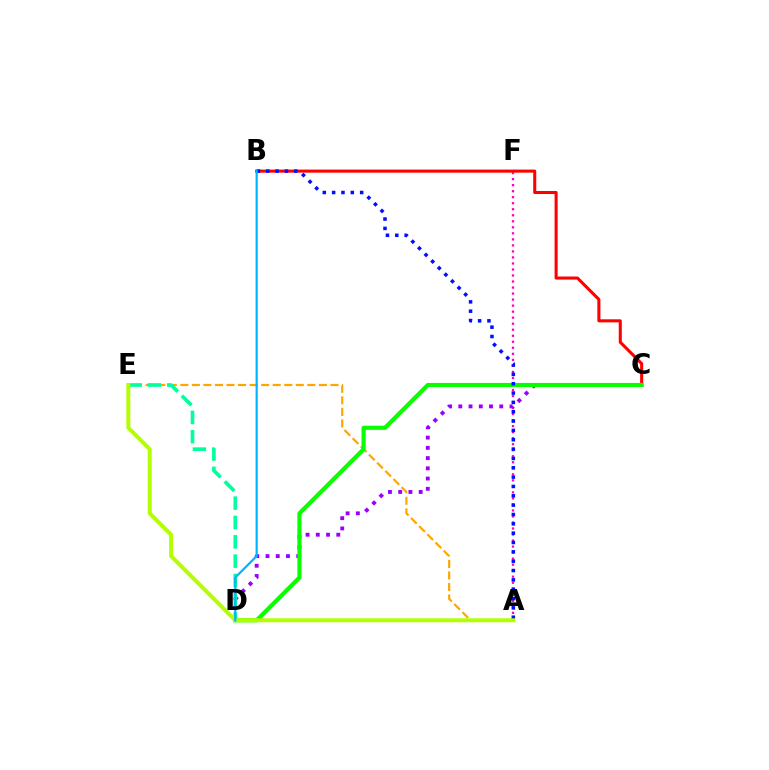{('A', 'E'): [{'color': '#ffa500', 'line_style': 'dashed', 'thickness': 1.57}, {'color': '#b3ff00', 'line_style': 'solid', 'thickness': 2.87}], ('A', 'F'): [{'color': '#ff00bd', 'line_style': 'dotted', 'thickness': 1.64}], ('C', 'D'): [{'color': '#9b00ff', 'line_style': 'dotted', 'thickness': 2.78}, {'color': '#08ff00', 'line_style': 'solid', 'thickness': 2.98}], ('B', 'C'): [{'color': '#ff0000', 'line_style': 'solid', 'thickness': 2.2}], ('D', 'E'): [{'color': '#00ff9d', 'line_style': 'dashed', 'thickness': 2.63}], ('A', 'B'): [{'color': '#0010ff', 'line_style': 'dotted', 'thickness': 2.54}], ('B', 'D'): [{'color': '#00b5ff', 'line_style': 'solid', 'thickness': 1.58}]}